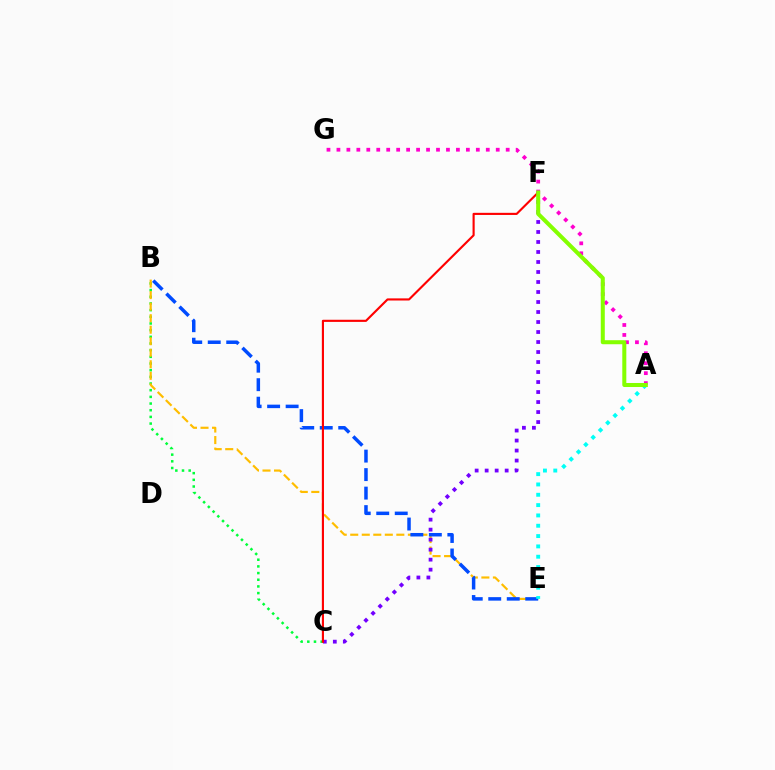{('A', 'G'): [{'color': '#ff00cf', 'line_style': 'dotted', 'thickness': 2.71}], ('B', 'C'): [{'color': '#00ff39', 'line_style': 'dotted', 'thickness': 1.81}], ('B', 'E'): [{'color': '#ffbd00', 'line_style': 'dashed', 'thickness': 1.57}, {'color': '#004bff', 'line_style': 'dashed', 'thickness': 2.51}], ('C', 'F'): [{'color': '#7200ff', 'line_style': 'dotted', 'thickness': 2.72}, {'color': '#ff0000', 'line_style': 'solid', 'thickness': 1.54}], ('A', 'E'): [{'color': '#00fff6', 'line_style': 'dotted', 'thickness': 2.81}], ('A', 'F'): [{'color': '#84ff00', 'line_style': 'solid', 'thickness': 2.9}]}